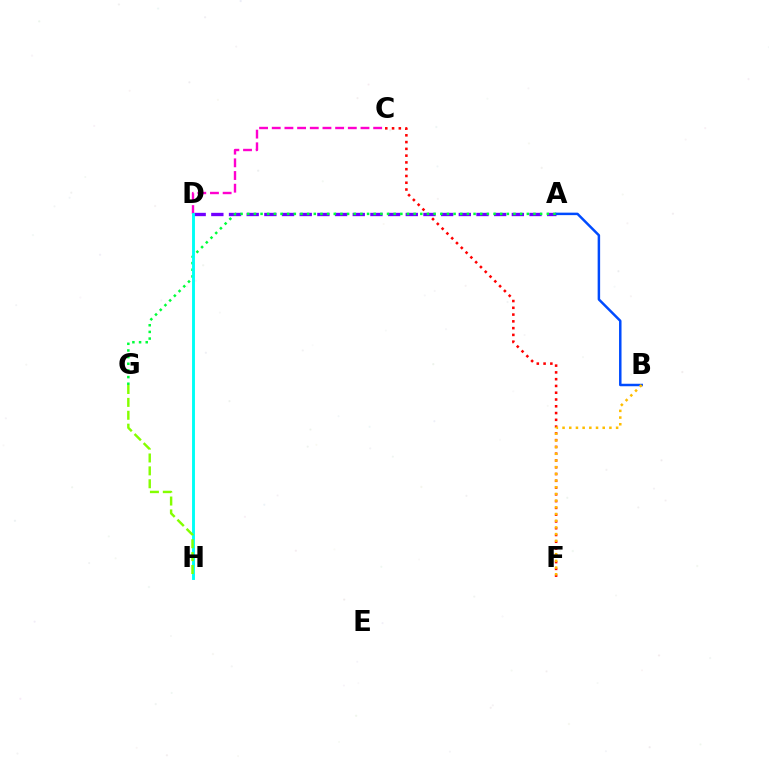{('C', 'D'): [{'color': '#ff00cf', 'line_style': 'dashed', 'thickness': 1.72}], ('C', 'F'): [{'color': '#ff0000', 'line_style': 'dotted', 'thickness': 1.84}], ('A', 'D'): [{'color': '#7200ff', 'line_style': 'dashed', 'thickness': 2.4}], ('A', 'B'): [{'color': '#004bff', 'line_style': 'solid', 'thickness': 1.79}], ('B', 'F'): [{'color': '#ffbd00', 'line_style': 'dotted', 'thickness': 1.82}], ('A', 'G'): [{'color': '#00ff39', 'line_style': 'dotted', 'thickness': 1.81}], ('D', 'H'): [{'color': '#00fff6', 'line_style': 'solid', 'thickness': 2.09}], ('G', 'H'): [{'color': '#84ff00', 'line_style': 'dashed', 'thickness': 1.75}]}